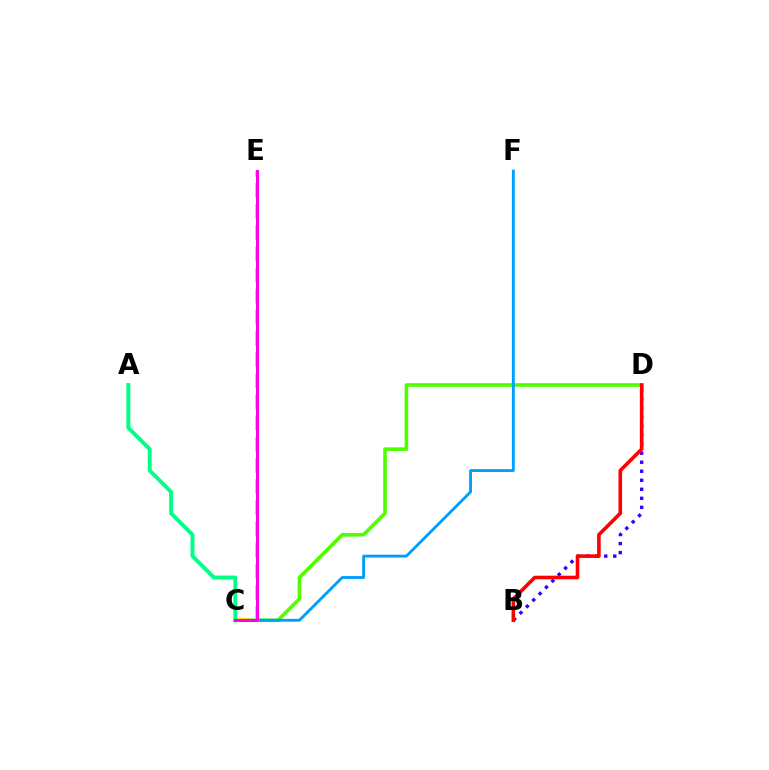{('B', 'D'): [{'color': '#3700ff', 'line_style': 'dotted', 'thickness': 2.45}, {'color': '#ff0000', 'line_style': 'solid', 'thickness': 2.59}], ('C', 'D'): [{'color': '#4fff00', 'line_style': 'solid', 'thickness': 2.61}], ('C', 'F'): [{'color': '#009eff', 'line_style': 'solid', 'thickness': 2.06}], ('C', 'E'): [{'color': '#ffd500', 'line_style': 'dashed', 'thickness': 2.87}, {'color': '#ff00ed', 'line_style': 'solid', 'thickness': 2.15}], ('A', 'C'): [{'color': '#00ff86', 'line_style': 'solid', 'thickness': 2.82}]}